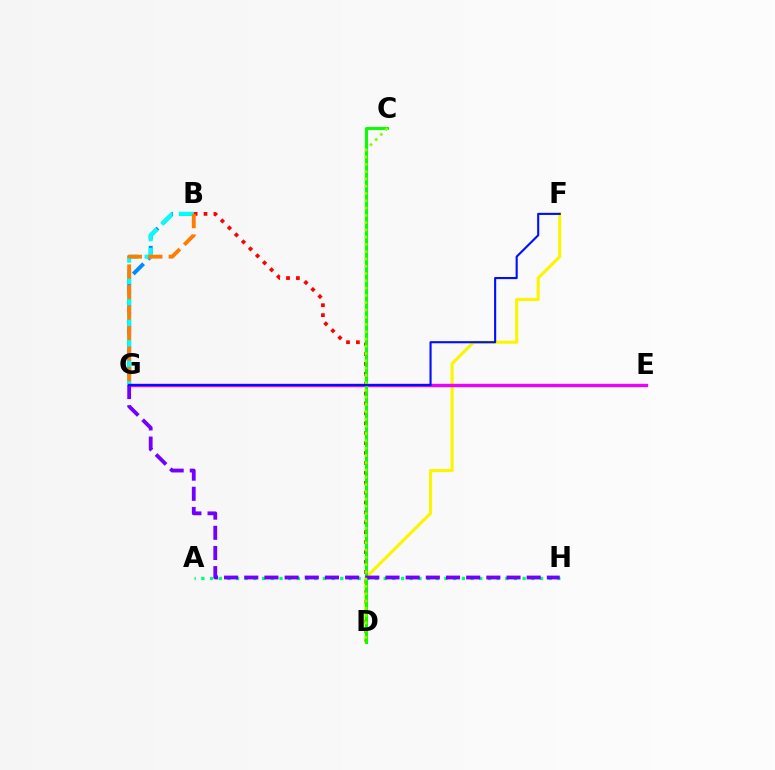{('A', 'H'): [{'color': '#00ff74', 'line_style': 'dotted', 'thickness': 2.36}], ('E', 'G'): [{'color': '#ff0094', 'line_style': 'solid', 'thickness': 1.86}, {'color': '#ee00ff', 'line_style': 'solid', 'thickness': 2.43}], ('B', 'G'): [{'color': '#008cff', 'line_style': 'dashed', 'thickness': 2.83}, {'color': '#00fff6', 'line_style': 'dashed', 'thickness': 2.92}, {'color': '#ff7c00', 'line_style': 'dashed', 'thickness': 2.79}], ('B', 'D'): [{'color': '#ff0000', 'line_style': 'dotted', 'thickness': 2.69}], ('D', 'F'): [{'color': '#fcf500', 'line_style': 'solid', 'thickness': 2.24}], ('C', 'D'): [{'color': '#08ff00', 'line_style': 'solid', 'thickness': 2.18}, {'color': '#84ff00', 'line_style': 'dotted', 'thickness': 1.98}], ('G', 'H'): [{'color': '#7200ff', 'line_style': 'dashed', 'thickness': 2.74}], ('F', 'G'): [{'color': '#0010ff', 'line_style': 'solid', 'thickness': 1.53}]}